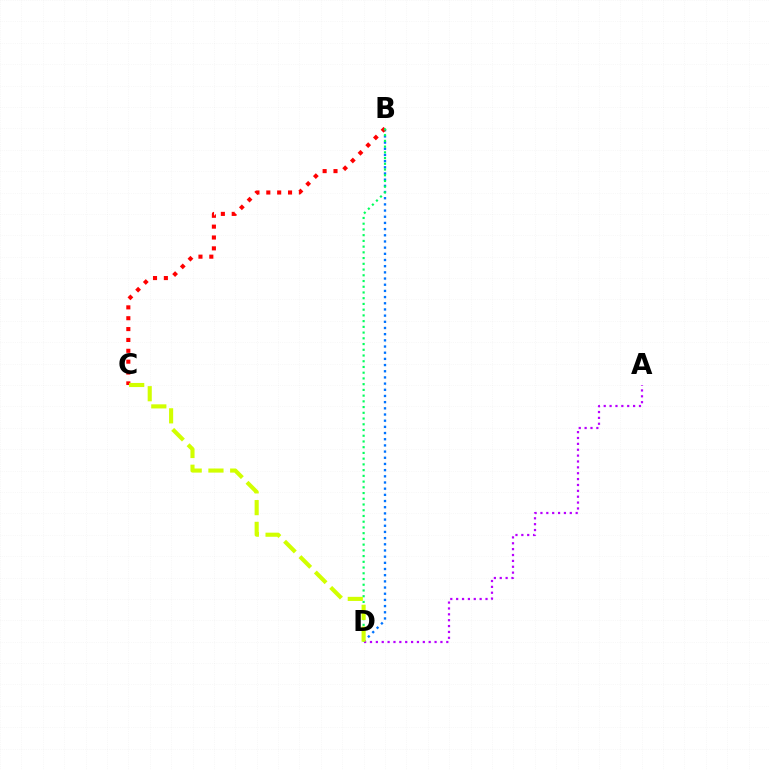{('B', 'D'): [{'color': '#0074ff', 'line_style': 'dotted', 'thickness': 1.68}, {'color': '#00ff5c', 'line_style': 'dotted', 'thickness': 1.56}], ('A', 'D'): [{'color': '#b900ff', 'line_style': 'dotted', 'thickness': 1.6}], ('B', 'C'): [{'color': '#ff0000', 'line_style': 'dotted', 'thickness': 2.95}], ('C', 'D'): [{'color': '#d1ff00', 'line_style': 'dashed', 'thickness': 2.96}]}